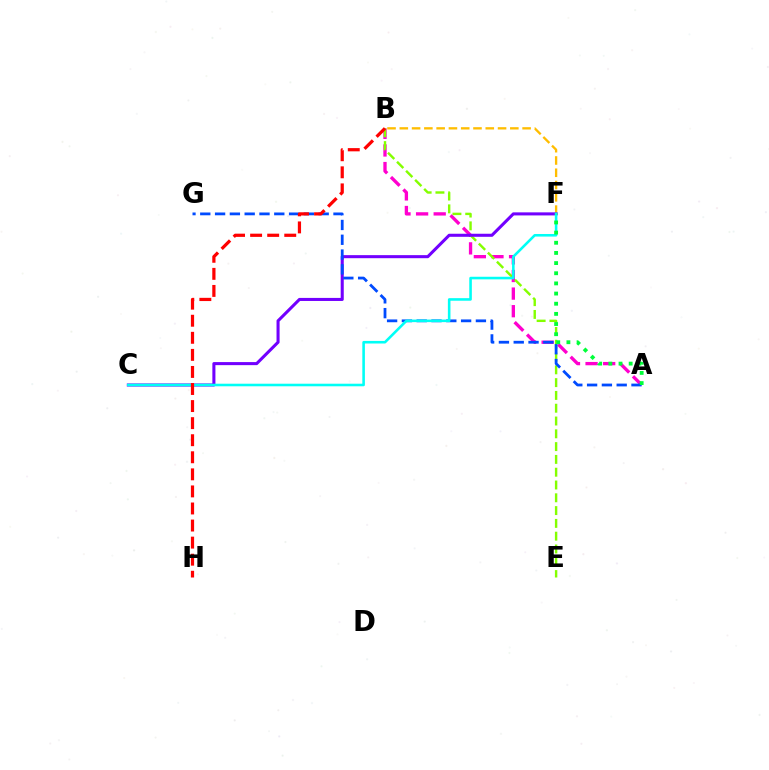{('A', 'B'): [{'color': '#ff00cf', 'line_style': 'dashed', 'thickness': 2.39}], ('B', 'E'): [{'color': '#84ff00', 'line_style': 'dashed', 'thickness': 1.74}], ('B', 'F'): [{'color': '#ffbd00', 'line_style': 'dashed', 'thickness': 1.67}], ('C', 'F'): [{'color': '#7200ff', 'line_style': 'solid', 'thickness': 2.2}, {'color': '#00fff6', 'line_style': 'solid', 'thickness': 1.86}], ('A', 'G'): [{'color': '#004bff', 'line_style': 'dashed', 'thickness': 2.01}], ('B', 'H'): [{'color': '#ff0000', 'line_style': 'dashed', 'thickness': 2.32}], ('A', 'F'): [{'color': '#00ff39', 'line_style': 'dotted', 'thickness': 2.76}]}